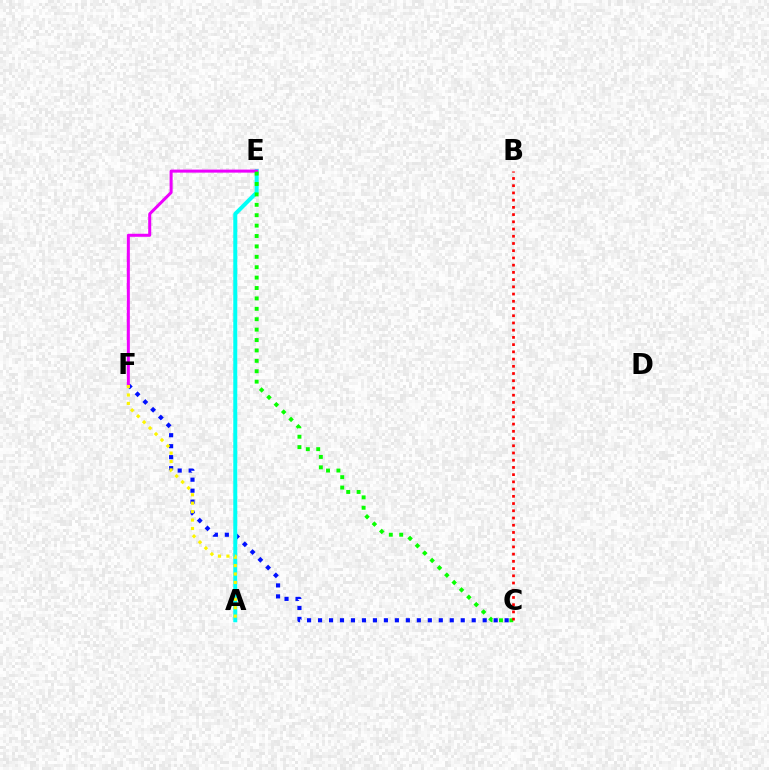{('C', 'F'): [{'color': '#0010ff', 'line_style': 'dotted', 'thickness': 2.98}], ('A', 'E'): [{'color': '#00fff6', 'line_style': 'solid', 'thickness': 2.87}], ('E', 'F'): [{'color': '#ee00ff', 'line_style': 'solid', 'thickness': 2.18}], ('C', 'E'): [{'color': '#08ff00', 'line_style': 'dotted', 'thickness': 2.83}], ('B', 'C'): [{'color': '#ff0000', 'line_style': 'dotted', 'thickness': 1.96}], ('A', 'F'): [{'color': '#fcf500', 'line_style': 'dotted', 'thickness': 2.29}]}